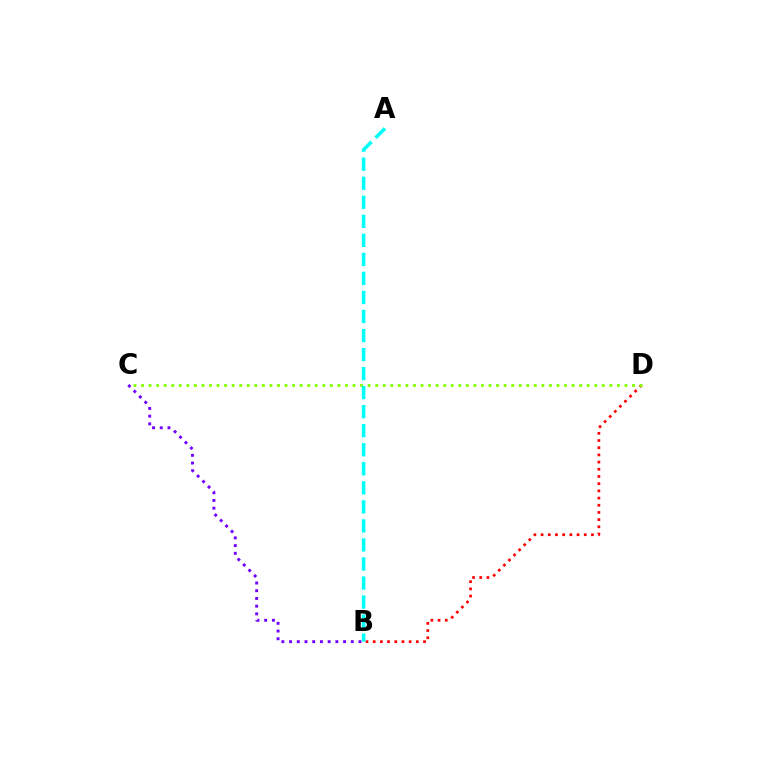{('B', 'D'): [{'color': '#ff0000', 'line_style': 'dotted', 'thickness': 1.95}], ('C', 'D'): [{'color': '#84ff00', 'line_style': 'dotted', 'thickness': 2.05}], ('B', 'C'): [{'color': '#7200ff', 'line_style': 'dotted', 'thickness': 2.1}], ('A', 'B'): [{'color': '#00fff6', 'line_style': 'dashed', 'thickness': 2.59}]}